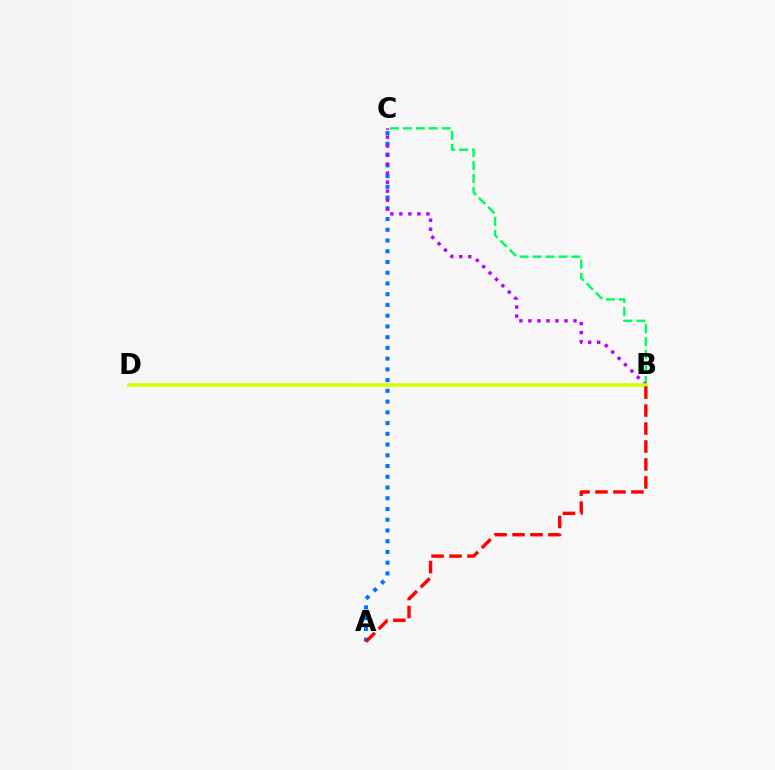{('A', 'C'): [{'color': '#0074ff', 'line_style': 'dotted', 'thickness': 2.92}], ('B', 'C'): [{'color': '#00ff5c', 'line_style': 'dashed', 'thickness': 1.76}, {'color': '#b900ff', 'line_style': 'dotted', 'thickness': 2.45}], ('B', 'D'): [{'color': '#d1ff00', 'line_style': 'solid', 'thickness': 2.58}], ('A', 'B'): [{'color': '#ff0000', 'line_style': 'dashed', 'thickness': 2.44}]}